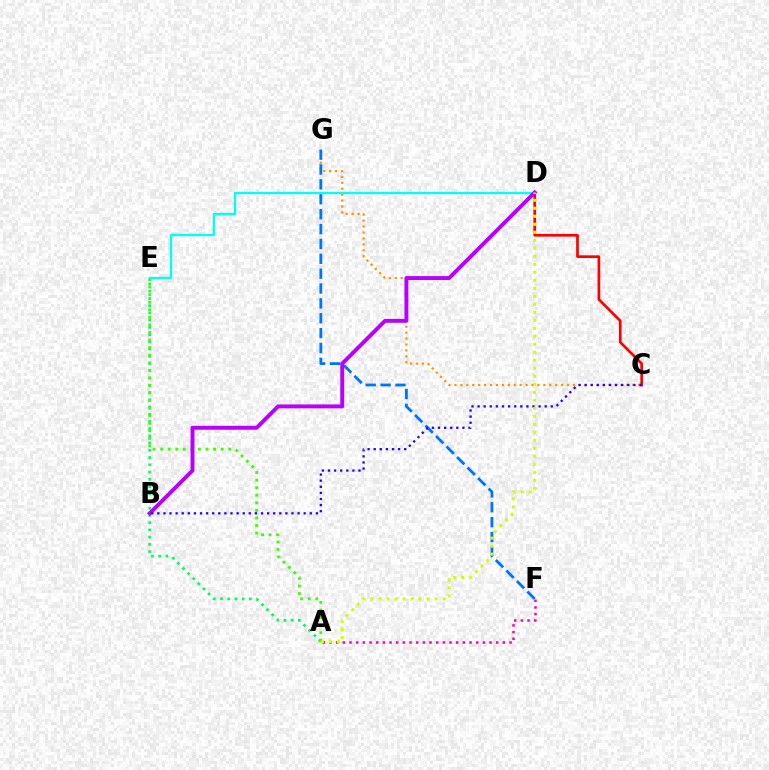{('A', 'E'): [{'color': '#00ff5c', 'line_style': 'dotted', 'thickness': 1.96}, {'color': '#3dff00', 'line_style': 'dotted', 'thickness': 2.05}], ('C', 'G'): [{'color': '#ff9400', 'line_style': 'dotted', 'thickness': 1.61}], ('F', 'G'): [{'color': '#0074ff', 'line_style': 'dashed', 'thickness': 2.02}], ('A', 'F'): [{'color': '#ff00ac', 'line_style': 'dotted', 'thickness': 1.81}], ('C', 'D'): [{'color': '#ff0000', 'line_style': 'solid', 'thickness': 1.93}], ('D', 'E'): [{'color': '#00fff6', 'line_style': 'solid', 'thickness': 1.66}], ('B', 'D'): [{'color': '#b900ff', 'line_style': 'solid', 'thickness': 2.82}], ('B', 'C'): [{'color': '#2500ff', 'line_style': 'dotted', 'thickness': 1.66}], ('A', 'D'): [{'color': '#d1ff00', 'line_style': 'dotted', 'thickness': 2.17}]}